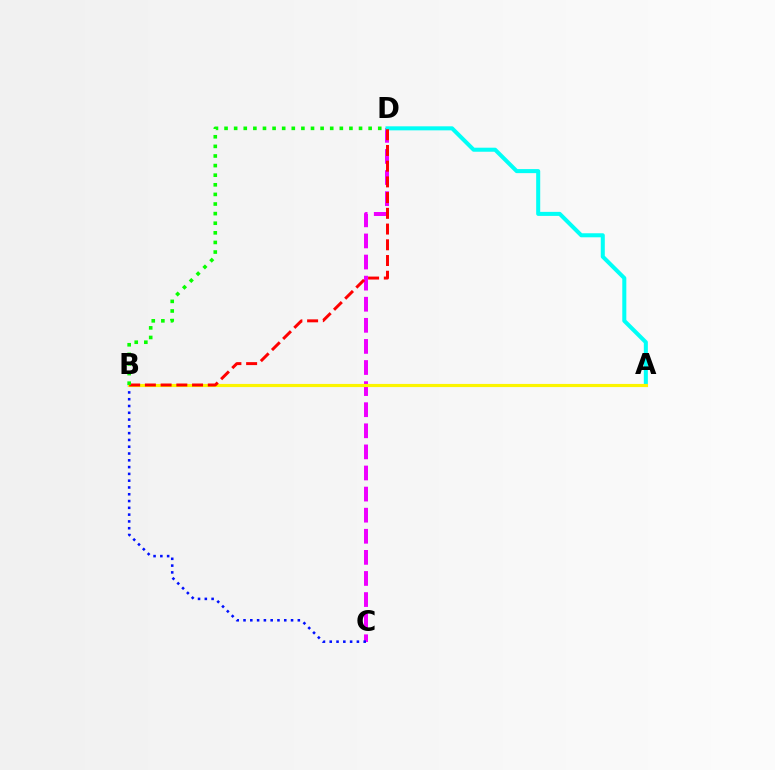{('C', 'D'): [{'color': '#ee00ff', 'line_style': 'dashed', 'thickness': 2.87}], ('B', 'C'): [{'color': '#0010ff', 'line_style': 'dotted', 'thickness': 1.84}], ('A', 'D'): [{'color': '#00fff6', 'line_style': 'solid', 'thickness': 2.91}], ('A', 'B'): [{'color': '#fcf500', 'line_style': 'solid', 'thickness': 2.26}], ('B', 'D'): [{'color': '#ff0000', 'line_style': 'dashed', 'thickness': 2.14}, {'color': '#08ff00', 'line_style': 'dotted', 'thickness': 2.61}]}